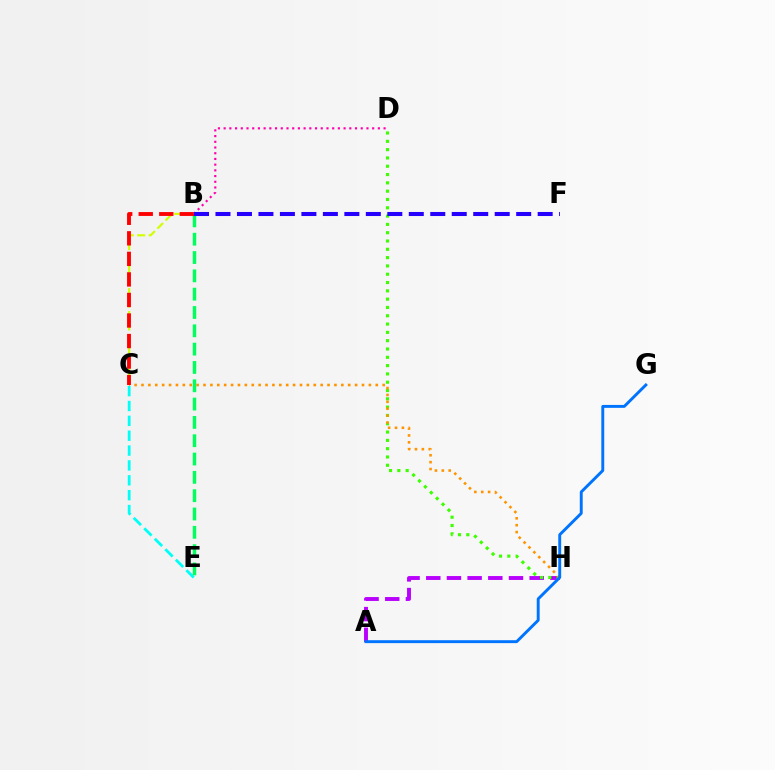{('A', 'H'): [{'color': '#b900ff', 'line_style': 'dashed', 'thickness': 2.81}], ('D', 'H'): [{'color': '#3dff00', 'line_style': 'dotted', 'thickness': 2.26}], ('B', 'C'): [{'color': '#d1ff00', 'line_style': 'dashed', 'thickness': 1.56}, {'color': '#ff0000', 'line_style': 'dashed', 'thickness': 2.79}], ('C', 'H'): [{'color': '#ff9400', 'line_style': 'dotted', 'thickness': 1.87}], ('C', 'E'): [{'color': '#00fff6', 'line_style': 'dashed', 'thickness': 2.02}], ('A', 'G'): [{'color': '#0074ff', 'line_style': 'solid', 'thickness': 2.1}], ('B', 'E'): [{'color': '#00ff5c', 'line_style': 'dashed', 'thickness': 2.49}], ('B', 'D'): [{'color': '#ff00ac', 'line_style': 'dotted', 'thickness': 1.55}], ('B', 'F'): [{'color': '#2500ff', 'line_style': 'dashed', 'thickness': 2.92}]}